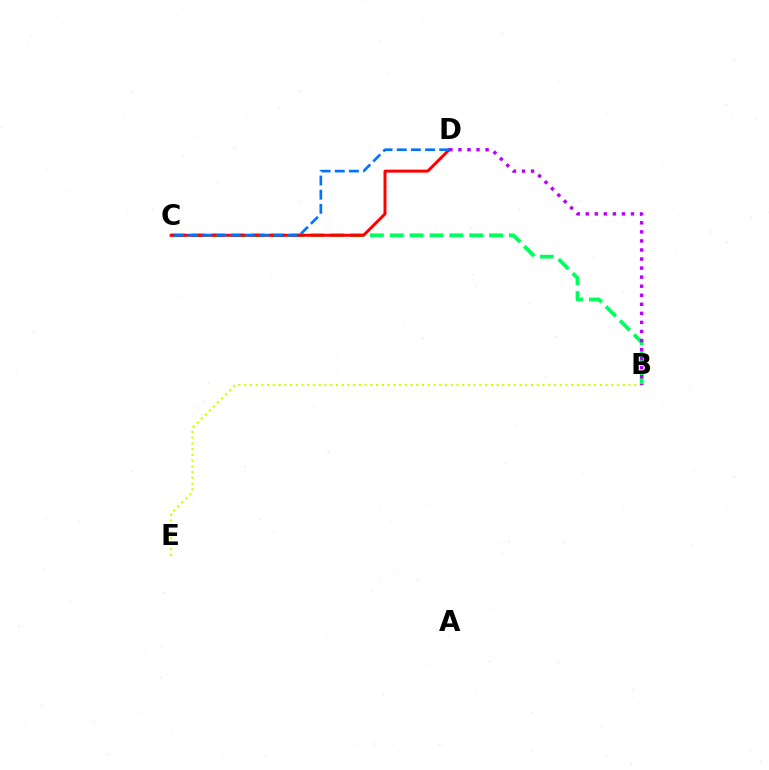{('B', 'E'): [{'color': '#d1ff00', 'line_style': 'dotted', 'thickness': 1.56}], ('B', 'C'): [{'color': '#00ff5c', 'line_style': 'dashed', 'thickness': 2.7}], ('C', 'D'): [{'color': '#ff0000', 'line_style': 'solid', 'thickness': 2.14}, {'color': '#0074ff', 'line_style': 'dashed', 'thickness': 1.92}], ('B', 'D'): [{'color': '#b900ff', 'line_style': 'dotted', 'thickness': 2.46}]}